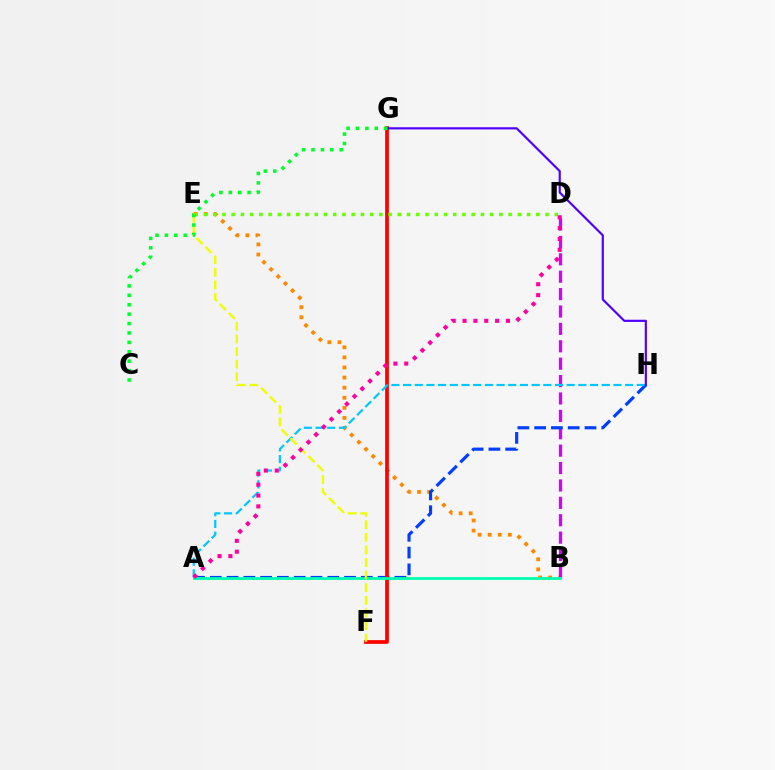{('B', 'E'): [{'color': '#ff8800', 'line_style': 'dotted', 'thickness': 2.74}], ('B', 'D'): [{'color': '#d600ff', 'line_style': 'dashed', 'thickness': 2.36}], ('A', 'H'): [{'color': '#003fff', 'line_style': 'dashed', 'thickness': 2.28}, {'color': '#00c7ff', 'line_style': 'dashed', 'thickness': 1.59}], ('F', 'G'): [{'color': '#ff0000', 'line_style': 'solid', 'thickness': 2.68}], ('D', 'E'): [{'color': '#66ff00', 'line_style': 'dotted', 'thickness': 2.51}], ('G', 'H'): [{'color': '#4f00ff', 'line_style': 'solid', 'thickness': 1.57}], ('A', 'B'): [{'color': '#00ffaf', 'line_style': 'solid', 'thickness': 2.03}], ('E', 'F'): [{'color': '#eeff00', 'line_style': 'dashed', 'thickness': 1.71}], ('A', 'D'): [{'color': '#ff00a0', 'line_style': 'dotted', 'thickness': 2.95}], ('C', 'G'): [{'color': '#00ff27', 'line_style': 'dotted', 'thickness': 2.56}]}